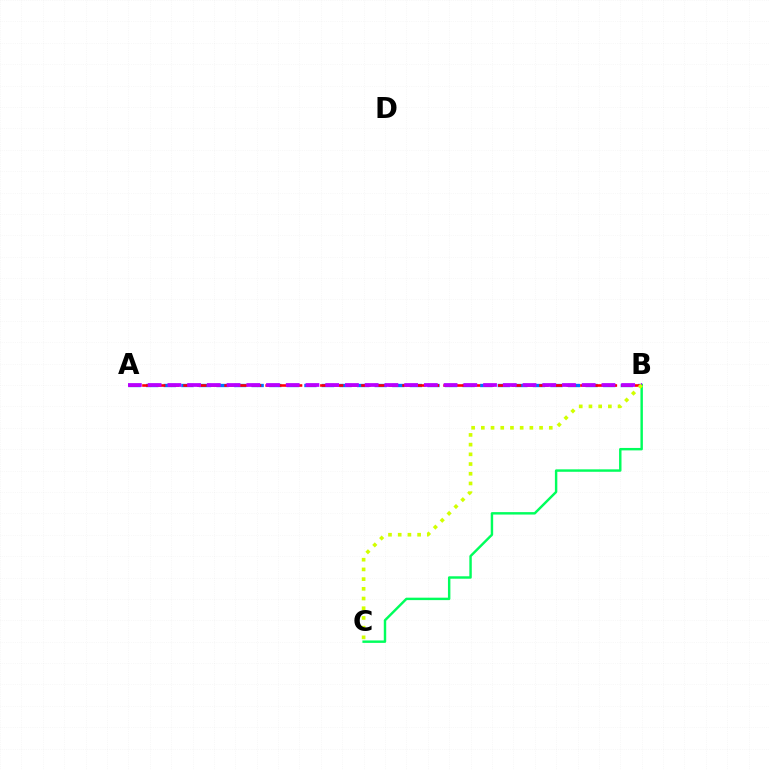{('A', 'B'): [{'color': '#0074ff', 'line_style': 'dashed', 'thickness': 2.39}, {'color': '#ff0000', 'line_style': 'dashed', 'thickness': 1.86}, {'color': '#b900ff', 'line_style': 'dashed', 'thickness': 2.68}], ('B', 'C'): [{'color': '#00ff5c', 'line_style': 'solid', 'thickness': 1.75}, {'color': '#d1ff00', 'line_style': 'dotted', 'thickness': 2.64}]}